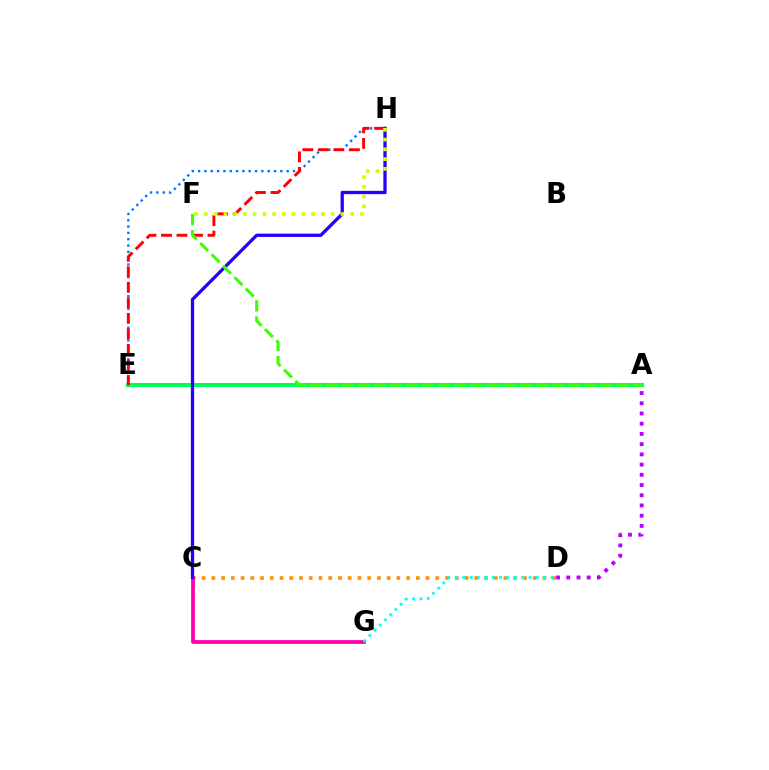{('C', 'D'): [{'color': '#ff9400', 'line_style': 'dotted', 'thickness': 2.65}], ('A', 'E'): [{'color': '#00ff5c', 'line_style': 'solid', 'thickness': 2.92}], ('C', 'G'): [{'color': '#ff00ac', 'line_style': 'solid', 'thickness': 2.72}], ('E', 'H'): [{'color': '#0074ff', 'line_style': 'dotted', 'thickness': 1.72}, {'color': '#ff0000', 'line_style': 'dashed', 'thickness': 2.11}], ('C', 'H'): [{'color': '#2500ff', 'line_style': 'solid', 'thickness': 2.37}], ('A', 'D'): [{'color': '#b900ff', 'line_style': 'dotted', 'thickness': 2.78}], ('F', 'H'): [{'color': '#d1ff00', 'line_style': 'dotted', 'thickness': 2.65}], ('D', 'G'): [{'color': '#00fff6', 'line_style': 'dotted', 'thickness': 2.0}], ('A', 'F'): [{'color': '#3dff00', 'line_style': 'dashed', 'thickness': 2.19}]}